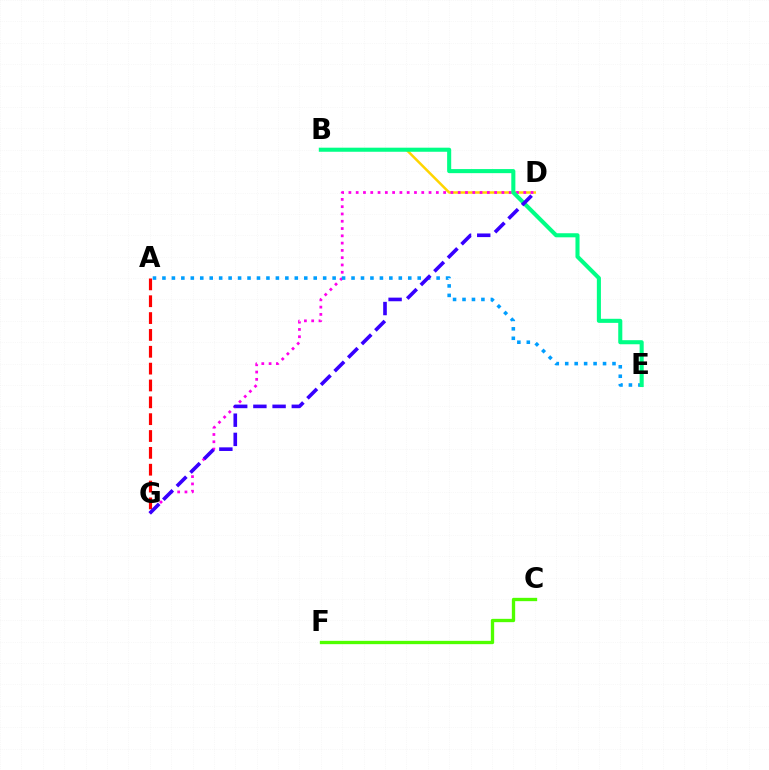{('A', 'G'): [{'color': '#ff0000', 'line_style': 'dashed', 'thickness': 2.29}], ('B', 'D'): [{'color': '#ffd500', 'line_style': 'solid', 'thickness': 1.81}], ('D', 'G'): [{'color': '#ff00ed', 'line_style': 'dotted', 'thickness': 1.98}, {'color': '#3700ff', 'line_style': 'dashed', 'thickness': 2.61}], ('C', 'F'): [{'color': '#4fff00', 'line_style': 'solid', 'thickness': 2.39}], ('A', 'E'): [{'color': '#009eff', 'line_style': 'dotted', 'thickness': 2.57}], ('B', 'E'): [{'color': '#00ff86', 'line_style': 'solid', 'thickness': 2.93}]}